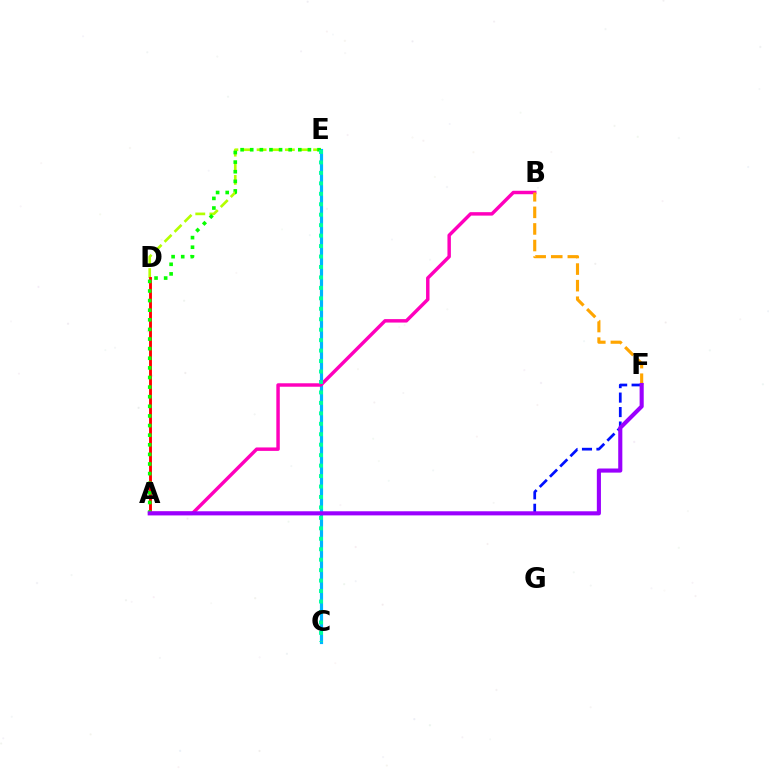{('D', 'E'): [{'color': '#b3ff00', 'line_style': 'dashed', 'thickness': 1.92}], ('A', 'D'): [{'color': '#ff0000', 'line_style': 'solid', 'thickness': 2.07}], ('C', 'E'): [{'color': '#00b5ff', 'line_style': 'solid', 'thickness': 2.28}, {'color': '#00ff9d', 'line_style': 'dotted', 'thickness': 2.84}], ('A', 'F'): [{'color': '#0010ff', 'line_style': 'dashed', 'thickness': 1.97}, {'color': '#9b00ff', 'line_style': 'solid', 'thickness': 2.96}], ('A', 'B'): [{'color': '#ff00bd', 'line_style': 'solid', 'thickness': 2.48}], ('B', 'F'): [{'color': '#ffa500', 'line_style': 'dashed', 'thickness': 2.25}], ('A', 'E'): [{'color': '#08ff00', 'line_style': 'dotted', 'thickness': 2.61}]}